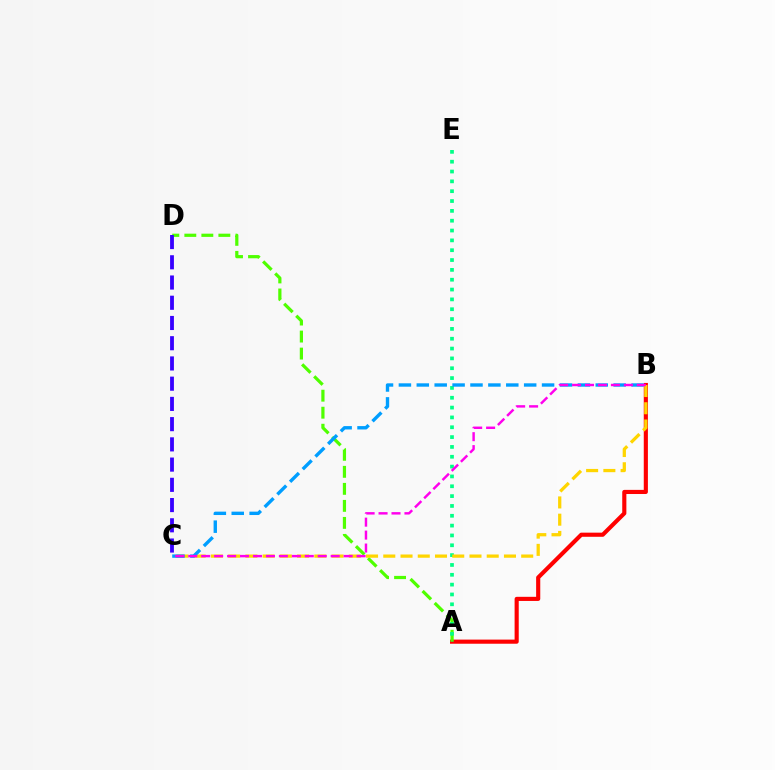{('A', 'B'): [{'color': '#ff0000', 'line_style': 'solid', 'thickness': 2.97}], ('A', 'D'): [{'color': '#4fff00', 'line_style': 'dashed', 'thickness': 2.31}], ('A', 'E'): [{'color': '#00ff86', 'line_style': 'dotted', 'thickness': 2.67}], ('B', 'C'): [{'color': '#ffd500', 'line_style': 'dashed', 'thickness': 2.34}, {'color': '#009eff', 'line_style': 'dashed', 'thickness': 2.43}, {'color': '#ff00ed', 'line_style': 'dashed', 'thickness': 1.76}], ('C', 'D'): [{'color': '#3700ff', 'line_style': 'dashed', 'thickness': 2.75}]}